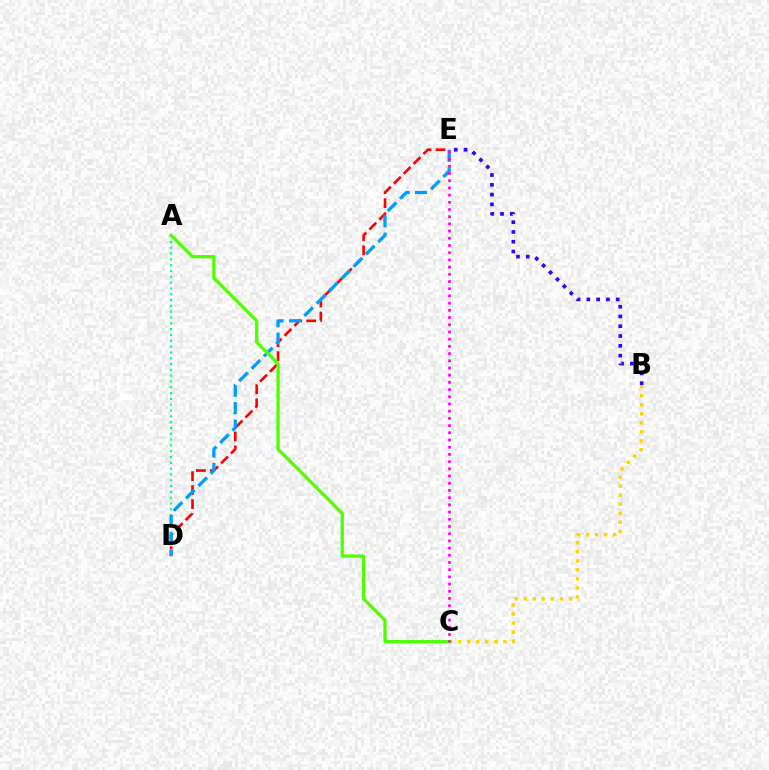{('D', 'E'): [{'color': '#ff0000', 'line_style': 'dashed', 'thickness': 1.9}, {'color': '#009eff', 'line_style': 'dashed', 'thickness': 2.37}], ('A', 'D'): [{'color': '#00ff86', 'line_style': 'dotted', 'thickness': 1.58}], ('B', 'E'): [{'color': '#3700ff', 'line_style': 'dotted', 'thickness': 2.66}], ('B', 'C'): [{'color': '#ffd500', 'line_style': 'dotted', 'thickness': 2.45}], ('A', 'C'): [{'color': '#4fff00', 'line_style': 'solid', 'thickness': 2.35}], ('C', 'E'): [{'color': '#ff00ed', 'line_style': 'dotted', 'thickness': 1.96}]}